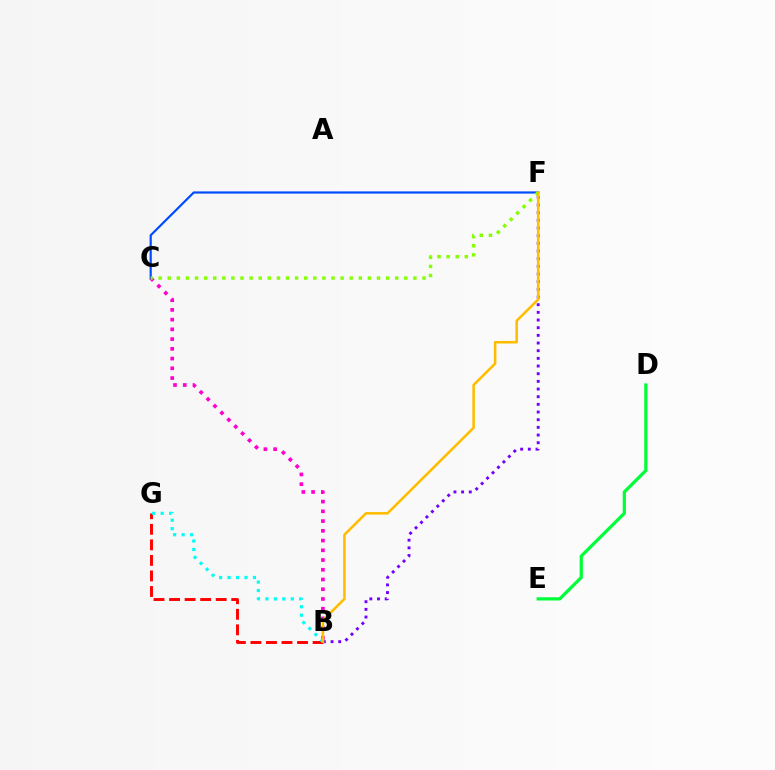{('B', 'C'): [{'color': '#ff00cf', 'line_style': 'dotted', 'thickness': 2.65}], ('B', 'G'): [{'color': '#ff0000', 'line_style': 'dashed', 'thickness': 2.11}, {'color': '#00fff6', 'line_style': 'dotted', 'thickness': 2.3}], ('B', 'F'): [{'color': '#7200ff', 'line_style': 'dotted', 'thickness': 2.08}, {'color': '#ffbd00', 'line_style': 'solid', 'thickness': 1.84}], ('C', 'F'): [{'color': '#004bff', 'line_style': 'solid', 'thickness': 1.57}, {'color': '#84ff00', 'line_style': 'dotted', 'thickness': 2.47}], ('D', 'E'): [{'color': '#00ff39', 'line_style': 'solid', 'thickness': 2.33}]}